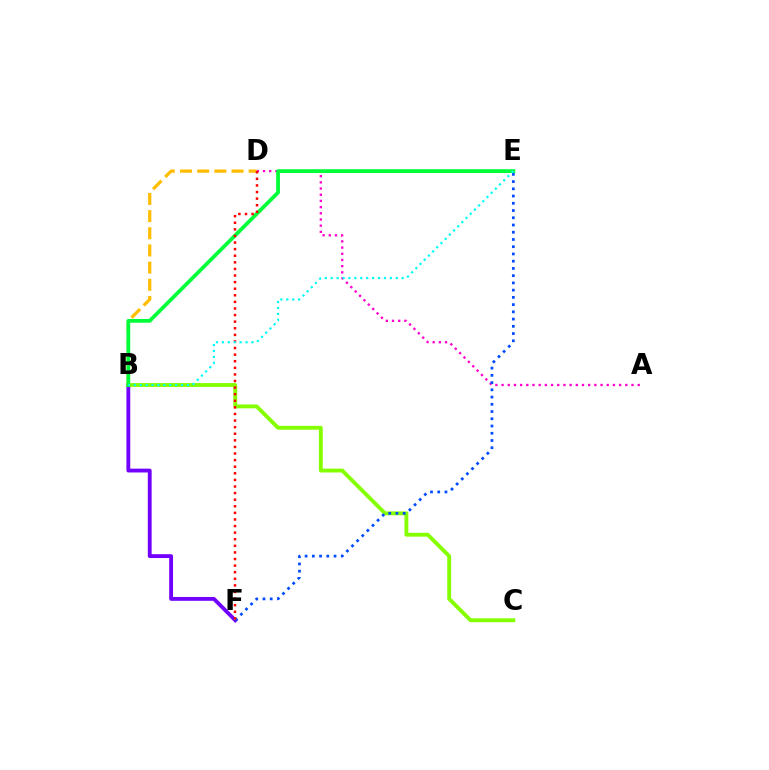{('B', 'F'): [{'color': '#7200ff', 'line_style': 'solid', 'thickness': 2.76}], ('B', 'C'): [{'color': '#84ff00', 'line_style': 'solid', 'thickness': 2.78}], ('A', 'D'): [{'color': '#ff00cf', 'line_style': 'dotted', 'thickness': 1.68}], ('E', 'F'): [{'color': '#004bff', 'line_style': 'dotted', 'thickness': 1.97}], ('B', 'D'): [{'color': '#ffbd00', 'line_style': 'dashed', 'thickness': 2.33}], ('B', 'E'): [{'color': '#00ff39', 'line_style': 'solid', 'thickness': 2.72}, {'color': '#00fff6', 'line_style': 'dotted', 'thickness': 1.61}], ('D', 'F'): [{'color': '#ff0000', 'line_style': 'dotted', 'thickness': 1.79}]}